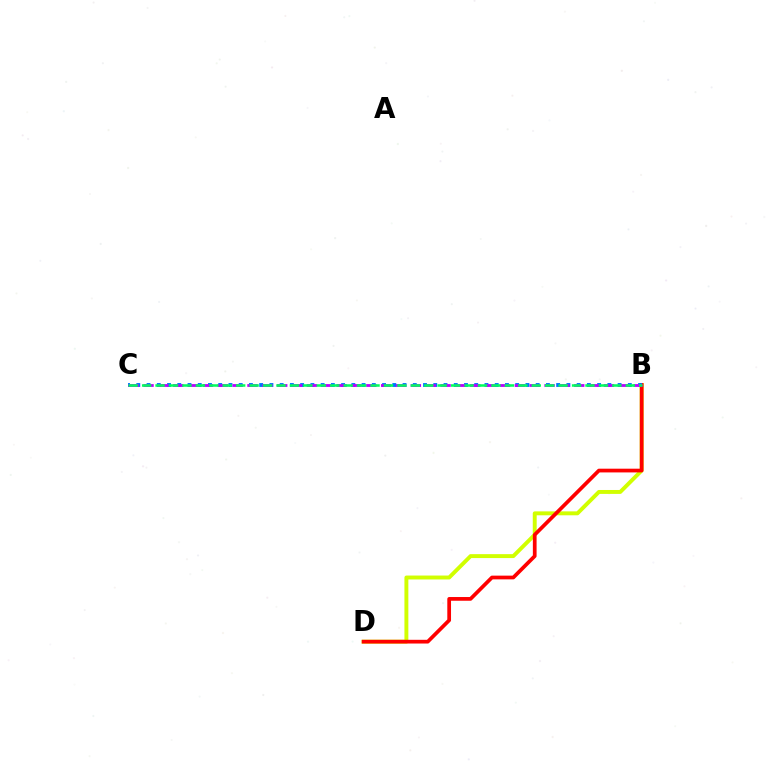{('B', 'D'): [{'color': '#d1ff00', 'line_style': 'solid', 'thickness': 2.83}, {'color': '#ff0000', 'line_style': 'solid', 'thickness': 2.68}], ('B', 'C'): [{'color': '#0074ff', 'line_style': 'dotted', 'thickness': 2.78}, {'color': '#b900ff', 'line_style': 'dashed', 'thickness': 2.02}, {'color': '#00ff5c', 'line_style': 'dashed', 'thickness': 1.83}]}